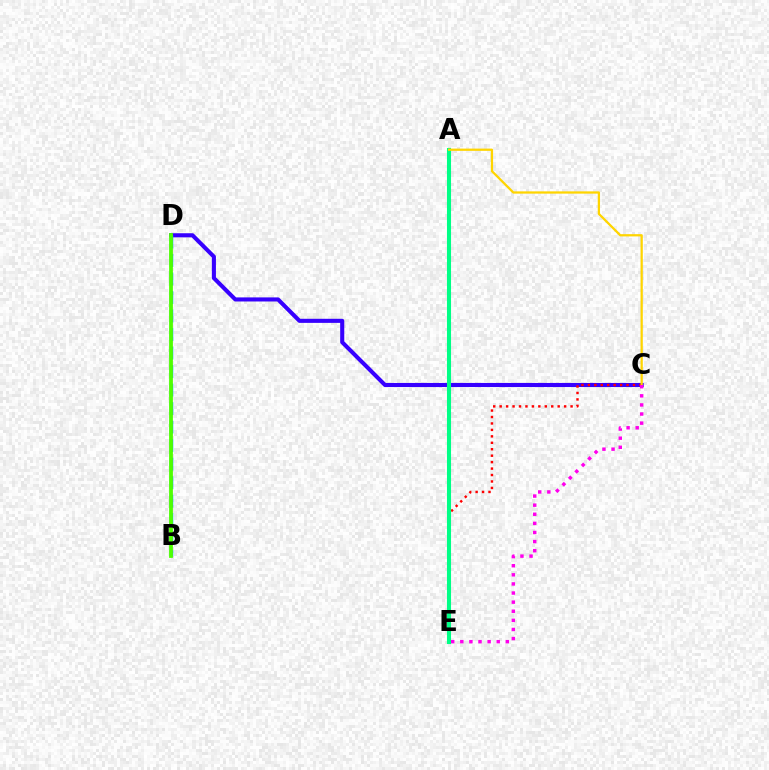{('C', 'D'): [{'color': '#3700ff', 'line_style': 'solid', 'thickness': 2.94}], ('C', 'E'): [{'color': '#ff0000', 'line_style': 'dotted', 'thickness': 1.75}, {'color': '#ff00ed', 'line_style': 'dotted', 'thickness': 2.47}], ('A', 'E'): [{'color': '#00ff86', 'line_style': 'solid', 'thickness': 2.93}], ('B', 'D'): [{'color': '#009eff', 'line_style': 'dashed', 'thickness': 2.52}, {'color': '#4fff00', 'line_style': 'solid', 'thickness': 2.73}], ('A', 'C'): [{'color': '#ffd500', 'line_style': 'solid', 'thickness': 1.63}]}